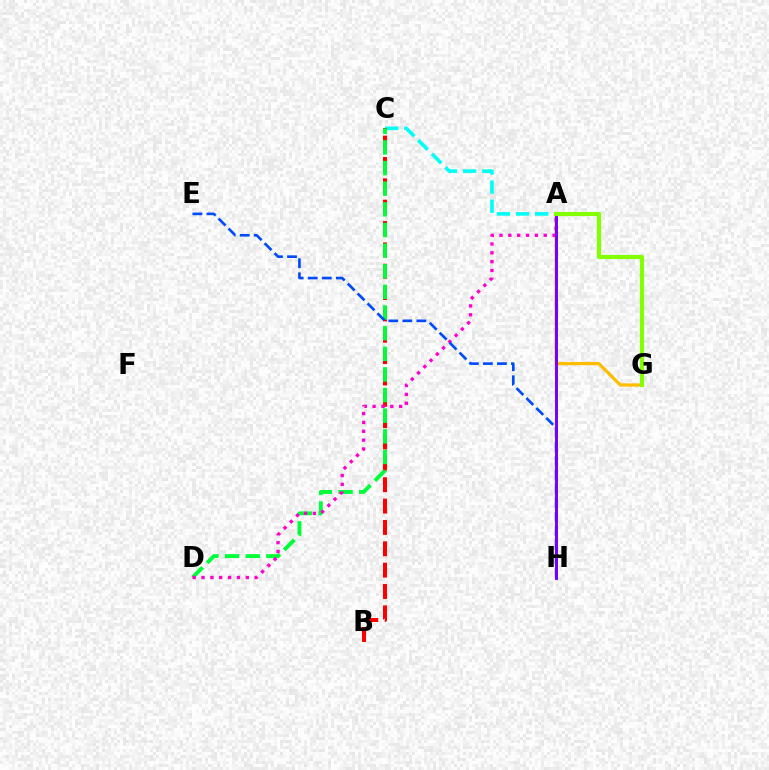{('A', 'C'): [{'color': '#00fff6', 'line_style': 'dashed', 'thickness': 2.6}], ('A', 'G'): [{'color': '#ffbd00', 'line_style': 'solid', 'thickness': 2.33}, {'color': '#84ff00', 'line_style': 'solid', 'thickness': 2.98}], ('B', 'C'): [{'color': '#ff0000', 'line_style': 'dashed', 'thickness': 2.9}], ('C', 'D'): [{'color': '#00ff39', 'line_style': 'dashed', 'thickness': 2.8}], ('A', 'D'): [{'color': '#ff00cf', 'line_style': 'dotted', 'thickness': 2.4}], ('E', 'H'): [{'color': '#004bff', 'line_style': 'dashed', 'thickness': 1.91}], ('A', 'H'): [{'color': '#7200ff', 'line_style': 'solid', 'thickness': 2.11}]}